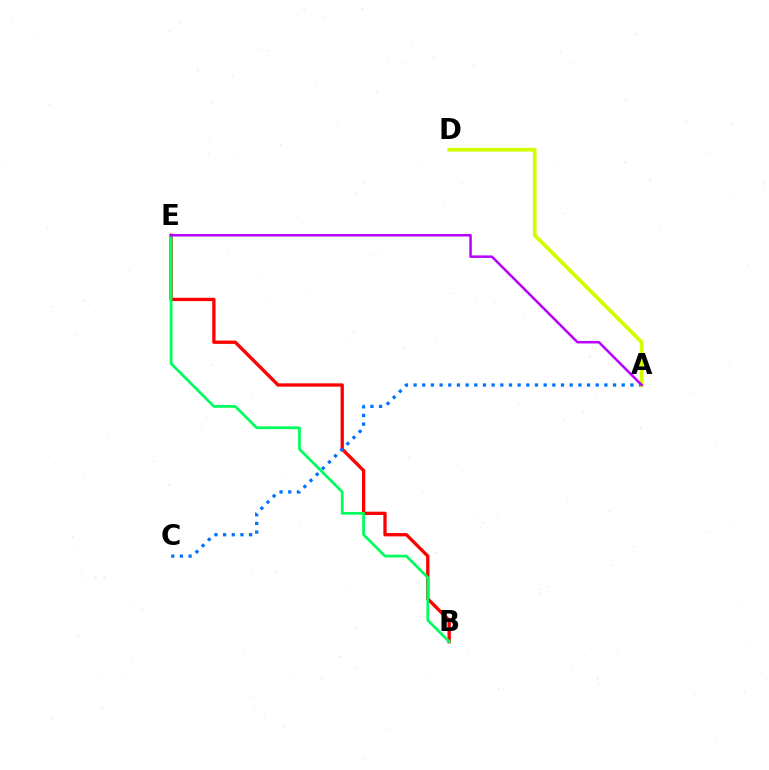{('B', 'E'): [{'color': '#ff0000', 'line_style': 'solid', 'thickness': 2.39}, {'color': '#00ff5c', 'line_style': 'solid', 'thickness': 1.98}], ('A', 'C'): [{'color': '#0074ff', 'line_style': 'dotted', 'thickness': 2.36}], ('A', 'D'): [{'color': '#d1ff00', 'line_style': 'solid', 'thickness': 2.7}], ('A', 'E'): [{'color': '#b900ff', 'line_style': 'solid', 'thickness': 1.81}]}